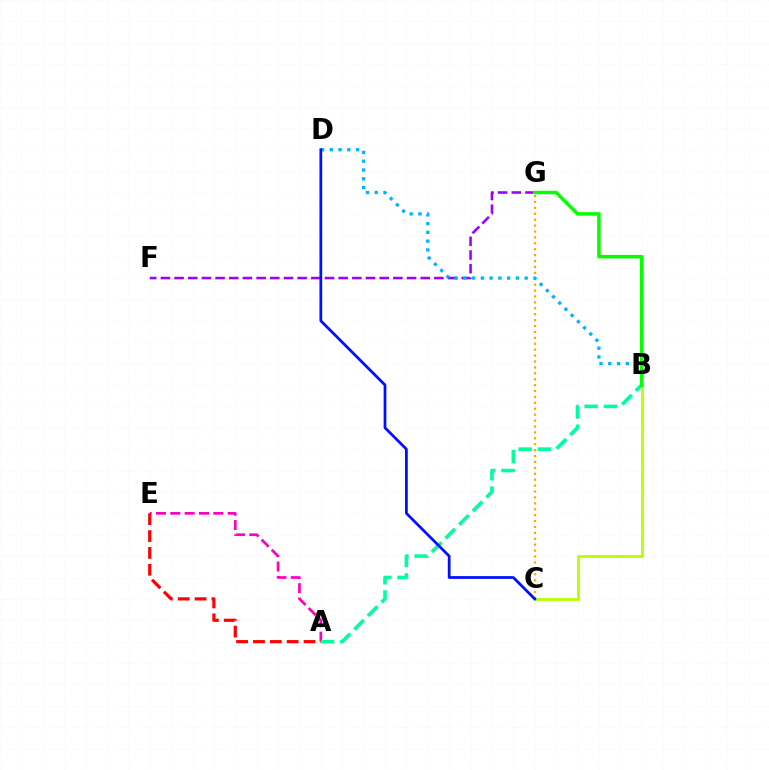{('F', 'G'): [{'color': '#9b00ff', 'line_style': 'dashed', 'thickness': 1.86}], ('C', 'G'): [{'color': '#ffa500', 'line_style': 'dotted', 'thickness': 1.61}], ('A', 'E'): [{'color': '#ff00bd', 'line_style': 'dashed', 'thickness': 1.95}, {'color': '#ff0000', 'line_style': 'dashed', 'thickness': 2.29}], ('B', 'C'): [{'color': '#b3ff00', 'line_style': 'solid', 'thickness': 1.96}], ('B', 'D'): [{'color': '#00b5ff', 'line_style': 'dotted', 'thickness': 2.38}], ('A', 'B'): [{'color': '#00ff9d', 'line_style': 'dashed', 'thickness': 2.62}], ('C', 'D'): [{'color': '#0010ff', 'line_style': 'solid', 'thickness': 1.98}], ('B', 'G'): [{'color': '#08ff00', 'line_style': 'solid', 'thickness': 2.52}]}